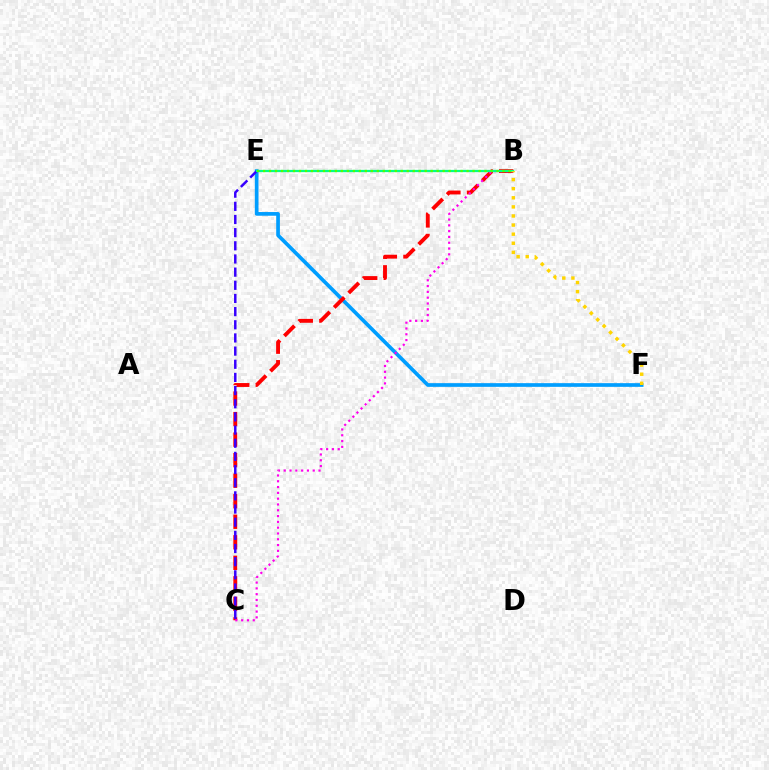{('E', 'F'): [{'color': '#009eff', 'line_style': 'solid', 'thickness': 2.66}], ('B', 'C'): [{'color': '#ff0000', 'line_style': 'dashed', 'thickness': 2.79}, {'color': '#ff00ed', 'line_style': 'dotted', 'thickness': 1.58}], ('C', 'E'): [{'color': '#3700ff', 'line_style': 'dashed', 'thickness': 1.79}], ('B', 'E'): [{'color': '#00ff86', 'line_style': 'solid', 'thickness': 1.62}, {'color': '#4fff00', 'line_style': 'dotted', 'thickness': 1.63}], ('B', 'F'): [{'color': '#ffd500', 'line_style': 'dotted', 'thickness': 2.47}]}